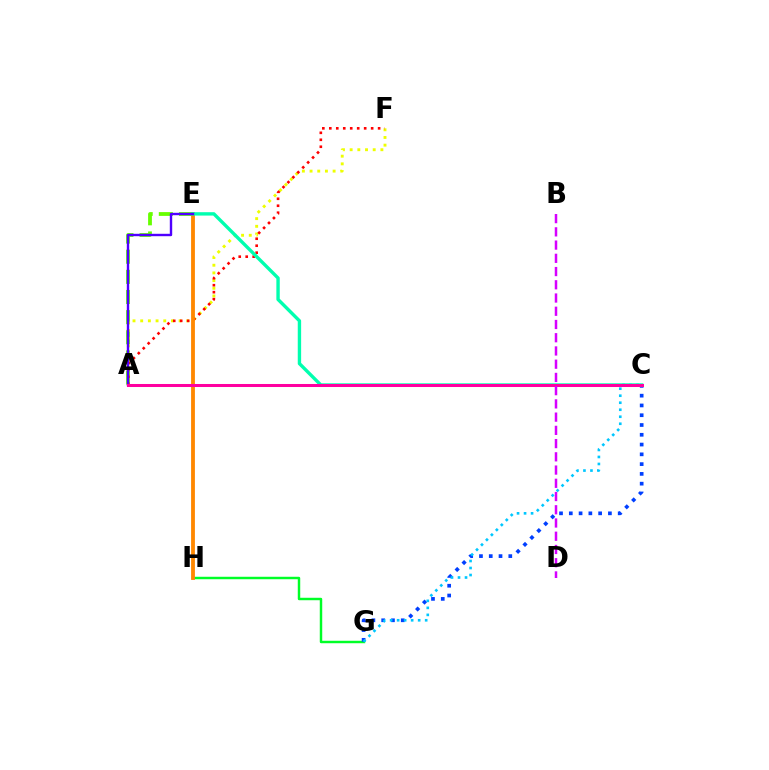{('A', 'E'): [{'color': '#66ff00', 'line_style': 'dashed', 'thickness': 2.74}, {'color': '#4f00ff', 'line_style': 'solid', 'thickness': 1.73}], ('A', 'F'): [{'color': '#eeff00', 'line_style': 'dotted', 'thickness': 2.09}, {'color': '#ff0000', 'line_style': 'dotted', 'thickness': 1.89}], ('G', 'H'): [{'color': '#00ff27', 'line_style': 'solid', 'thickness': 1.76}], ('C', 'G'): [{'color': '#003fff', 'line_style': 'dotted', 'thickness': 2.66}, {'color': '#00c7ff', 'line_style': 'dotted', 'thickness': 1.9}], ('E', 'H'): [{'color': '#ff8800', 'line_style': 'solid', 'thickness': 2.75}], ('C', 'E'): [{'color': '#00ffaf', 'line_style': 'solid', 'thickness': 2.43}], ('A', 'C'): [{'color': '#ff00a0', 'line_style': 'solid', 'thickness': 2.18}], ('B', 'D'): [{'color': '#d600ff', 'line_style': 'dashed', 'thickness': 1.8}]}